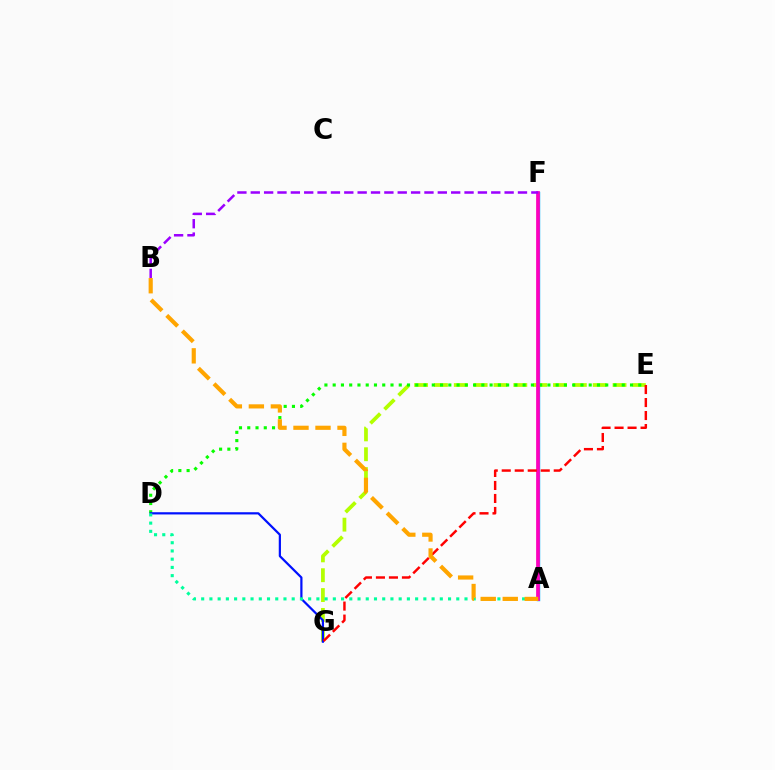{('E', 'G'): [{'color': '#b3ff00', 'line_style': 'dashed', 'thickness': 2.7}, {'color': '#ff0000', 'line_style': 'dashed', 'thickness': 1.77}], ('A', 'F'): [{'color': '#00b5ff', 'line_style': 'solid', 'thickness': 2.47}, {'color': '#ff00bd', 'line_style': 'solid', 'thickness': 2.66}], ('D', 'E'): [{'color': '#08ff00', 'line_style': 'dotted', 'thickness': 2.24}], ('D', 'G'): [{'color': '#0010ff', 'line_style': 'solid', 'thickness': 1.6}], ('A', 'D'): [{'color': '#00ff9d', 'line_style': 'dotted', 'thickness': 2.24}], ('B', 'F'): [{'color': '#9b00ff', 'line_style': 'dashed', 'thickness': 1.82}], ('A', 'B'): [{'color': '#ffa500', 'line_style': 'dashed', 'thickness': 2.99}]}